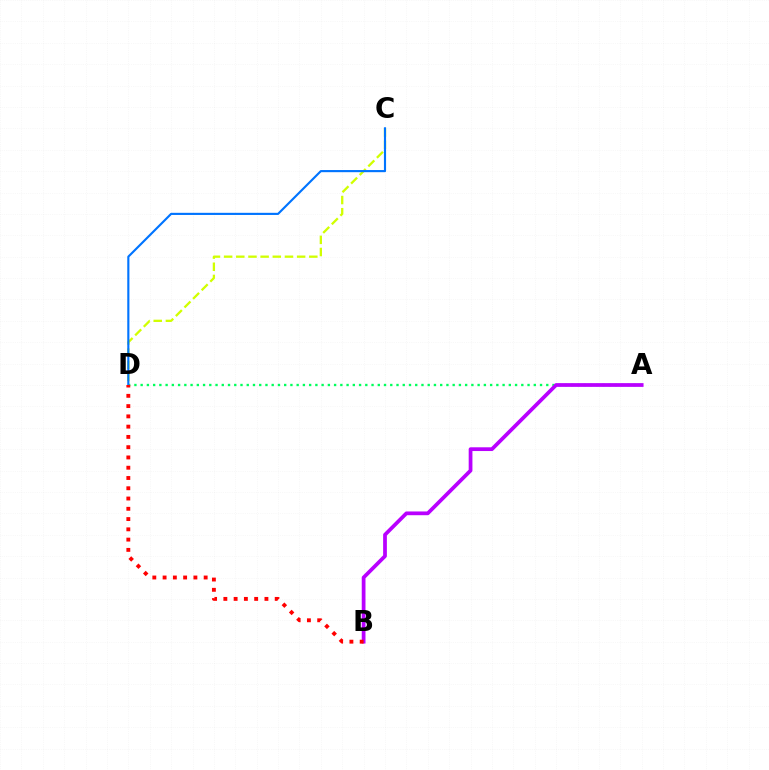{('C', 'D'): [{'color': '#d1ff00', 'line_style': 'dashed', 'thickness': 1.65}, {'color': '#0074ff', 'line_style': 'solid', 'thickness': 1.54}], ('A', 'D'): [{'color': '#00ff5c', 'line_style': 'dotted', 'thickness': 1.7}], ('A', 'B'): [{'color': '#b900ff', 'line_style': 'solid', 'thickness': 2.7}], ('B', 'D'): [{'color': '#ff0000', 'line_style': 'dotted', 'thickness': 2.79}]}